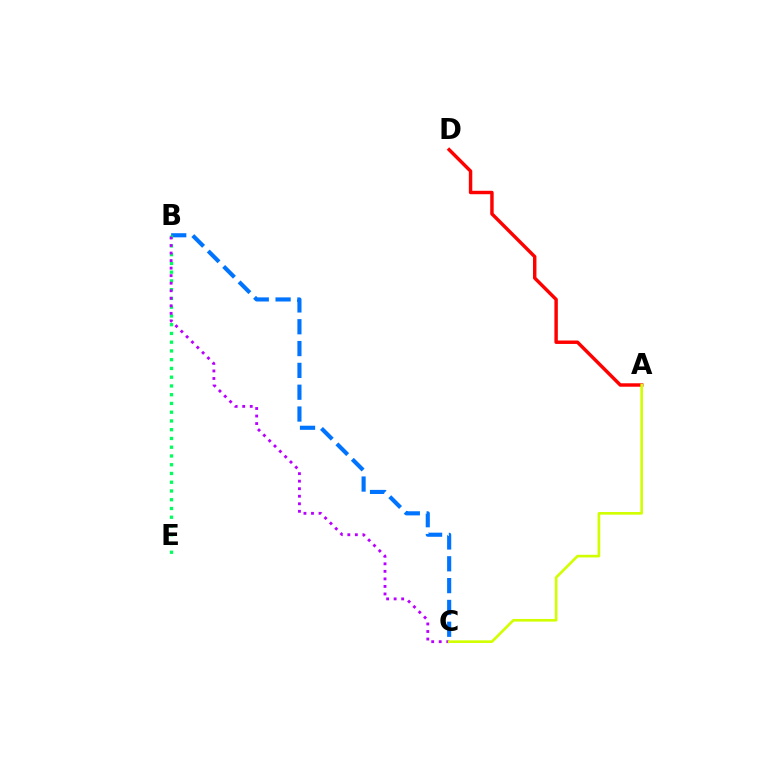{('B', 'C'): [{'color': '#0074ff', 'line_style': 'dashed', 'thickness': 2.96}, {'color': '#b900ff', 'line_style': 'dotted', 'thickness': 2.05}], ('A', 'D'): [{'color': '#ff0000', 'line_style': 'solid', 'thickness': 2.48}], ('B', 'E'): [{'color': '#00ff5c', 'line_style': 'dotted', 'thickness': 2.38}], ('A', 'C'): [{'color': '#d1ff00', 'line_style': 'solid', 'thickness': 1.9}]}